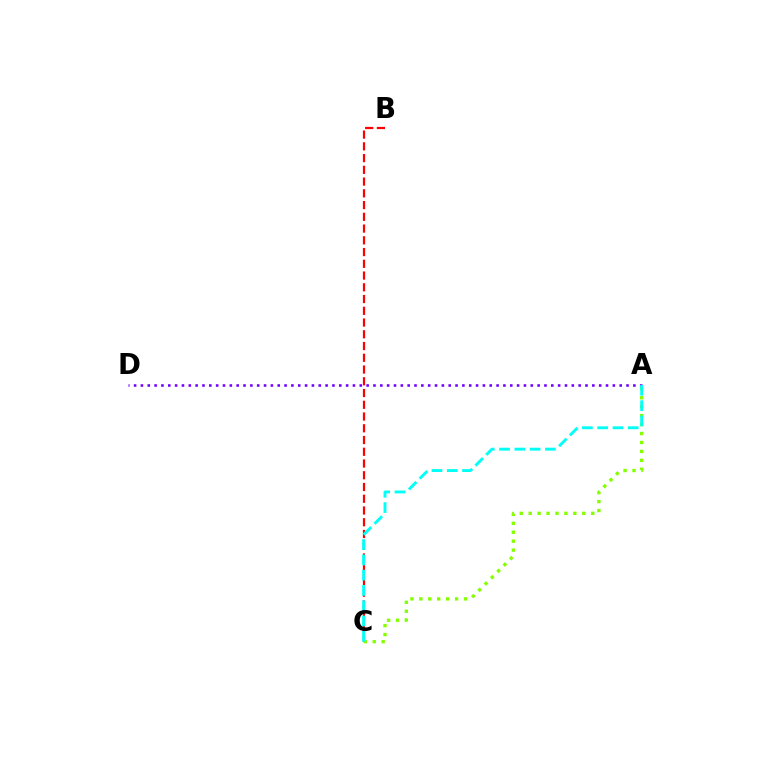{('B', 'C'): [{'color': '#ff0000', 'line_style': 'dashed', 'thickness': 1.6}], ('A', 'C'): [{'color': '#84ff00', 'line_style': 'dotted', 'thickness': 2.43}, {'color': '#00fff6', 'line_style': 'dashed', 'thickness': 2.08}], ('A', 'D'): [{'color': '#7200ff', 'line_style': 'dotted', 'thickness': 1.86}]}